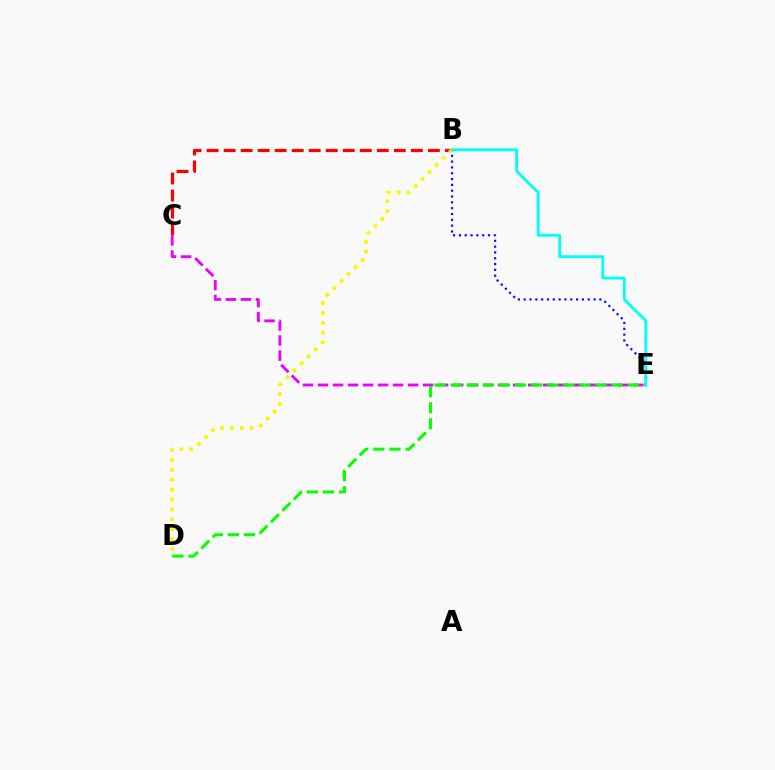{('B', 'C'): [{'color': '#ff0000', 'line_style': 'dashed', 'thickness': 2.31}], ('B', 'D'): [{'color': '#fcf500', 'line_style': 'dotted', 'thickness': 2.69}], ('C', 'E'): [{'color': '#ee00ff', 'line_style': 'dashed', 'thickness': 2.04}], ('D', 'E'): [{'color': '#08ff00', 'line_style': 'dashed', 'thickness': 2.19}], ('B', 'E'): [{'color': '#0010ff', 'line_style': 'dotted', 'thickness': 1.58}, {'color': '#00fff6', 'line_style': 'solid', 'thickness': 2.04}]}